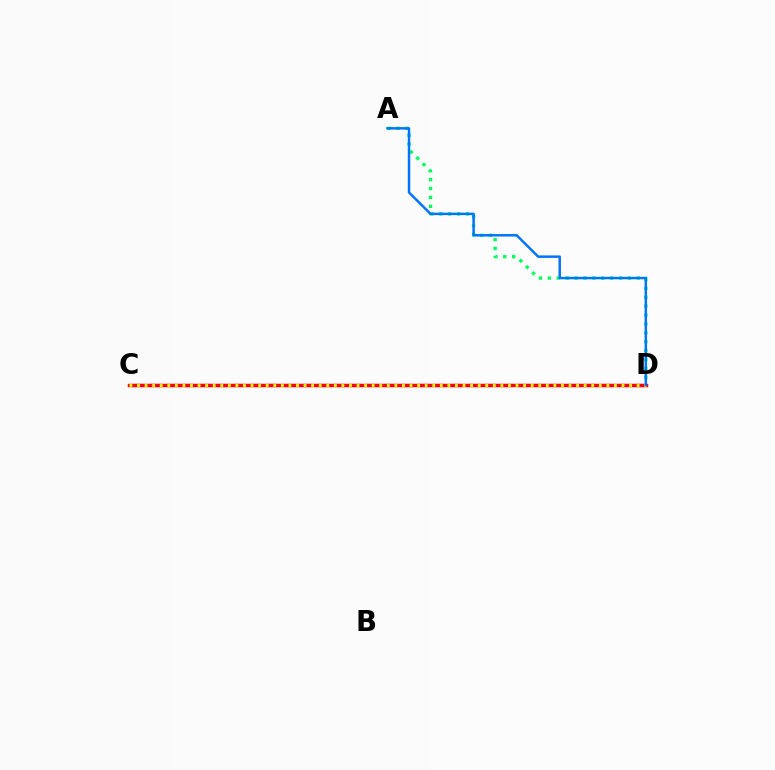{('C', 'D'): [{'color': '#b900ff', 'line_style': 'dashed', 'thickness': 2.27}, {'color': '#ff0000', 'line_style': 'solid', 'thickness': 2.47}, {'color': '#d1ff00', 'line_style': 'dotted', 'thickness': 2.06}], ('A', 'D'): [{'color': '#00ff5c', 'line_style': 'dotted', 'thickness': 2.42}, {'color': '#0074ff', 'line_style': 'solid', 'thickness': 1.78}]}